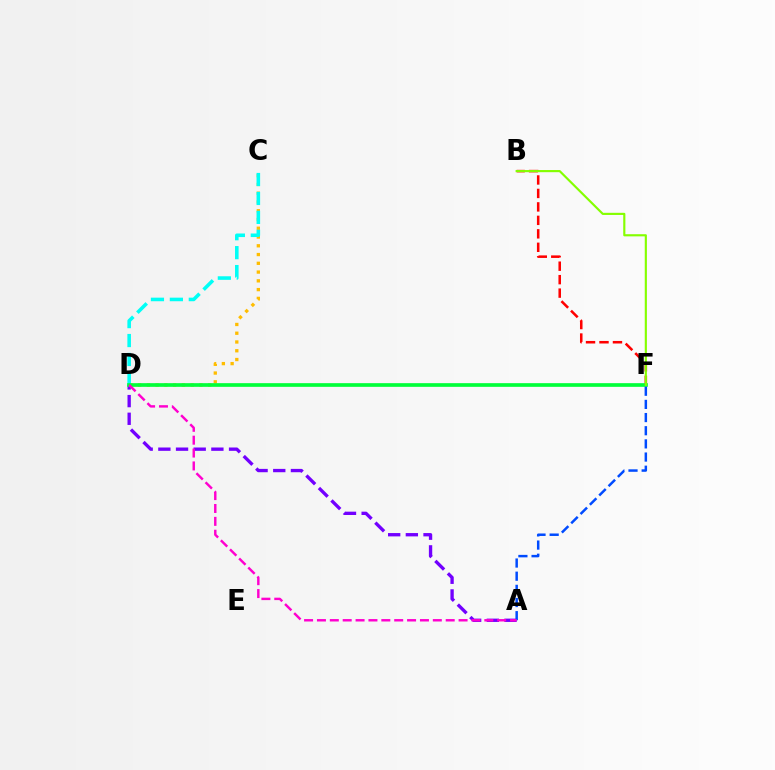{('C', 'D'): [{'color': '#ffbd00', 'line_style': 'dotted', 'thickness': 2.38}, {'color': '#00fff6', 'line_style': 'dashed', 'thickness': 2.57}], ('A', 'D'): [{'color': '#7200ff', 'line_style': 'dashed', 'thickness': 2.4}, {'color': '#ff00cf', 'line_style': 'dashed', 'thickness': 1.75}], ('B', 'F'): [{'color': '#ff0000', 'line_style': 'dashed', 'thickness': 1.83}, {'color': '#84ff00', 'line_style': 'solid', 'thickness': 1.55}], ('D', 'F'): [{'color': '#00ff39', 'line_style': 'solid', 'thickness': 2.64}], ('A', 'F'): [{'color': '#004bff', 'line_style': 'dashed', 'thickness': 1.79}]}